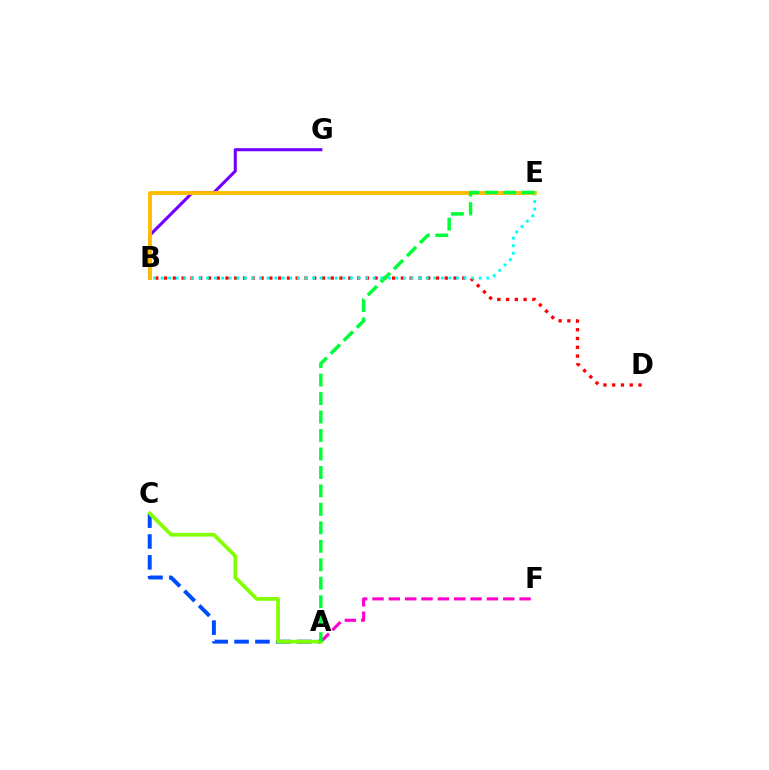{('A', 'F'): [{'color': '#ff00cf', 'line_style': 'dashed', 'thickness': 2.22}], ('B', 'G'): [{'color': '#7200ff', 'line_style': 'solid', 'thickness': 2.21}], ('A', 'C'): [{'color': '#004bff', 'line_style': 'dashed', 'thickness': 2.84}, {'color': '#84ff00', 'line_style': 'solid', 'thickness': 2.69}], ('B', 'D'): [{'color': '#ff0000', 'line_style': 'dotted', 'thickness': 2.38}], ('B', 'E'): [{'color': '#00fff6', 'line_style': 'dotted', 'thickness': 2.06}, {'color': '#ffbd00', 'line_style': 'solid', 'thickness': 2.77}], ('A', 'E'): [{'color': '#00ff39', 'line_style': 'dashed', 'thickness': 2.51}]}